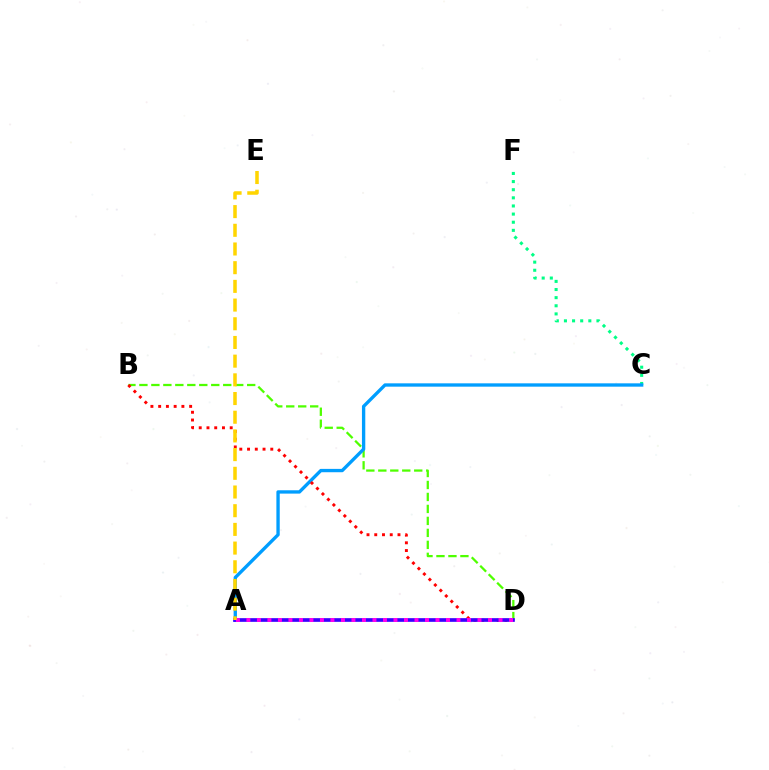{('B', 'D'): [{'color': '#4fff00', 'line_style': 'dashed', 'thickness': 1.63}, {'color': '#ff0000', 'line_style': 'dotted', 'thickness': 2.1}], ('C', 'F'): [{'color': '#00ff86', 'line_style': 'dotted', 'thickness': 2.21}], ('A', 'C'): [{'color': '#009eff', 'line_style': 'solid', 'thickness': 2.4}], ('A', 'D'): [{'color': '#3700ff', 'line_style': 'solid', 'thickness': 2.64}, {'color': '#ff00ed', 'line_style': 'dotted', 'thickness': 2.85}], ('A', 'E'): [{'color': '#ffd500', 'line_style': 'dashed', 'thickness': 2.54}]}